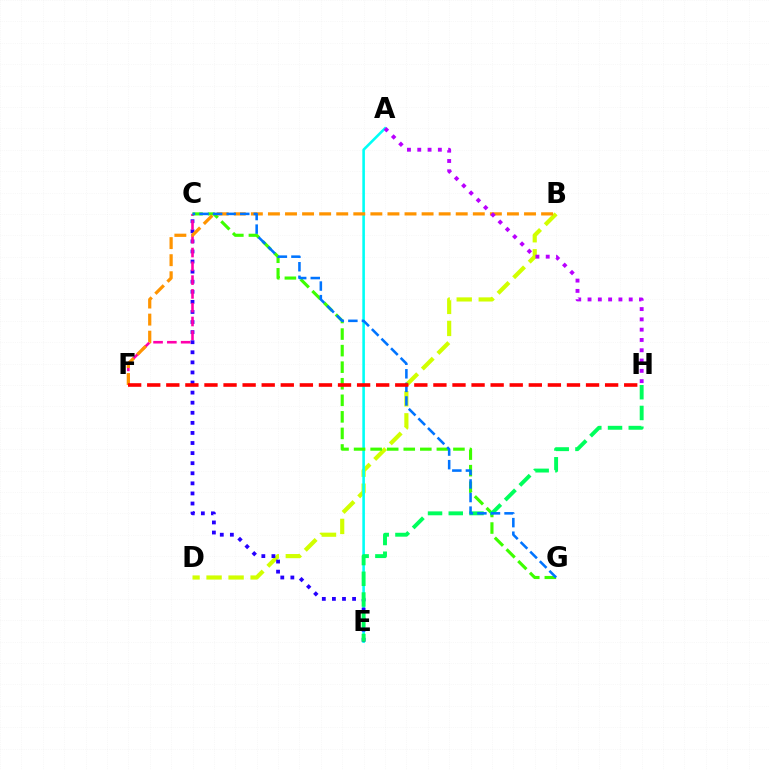{('B', 'D'): [{'color': '#d1ff00', 'line_style': 'dashed', 'thickness': 2.99}], ('A', 'E'): [{'color': '#00fff6', 'line_style': 'solid', 'thickness': 1.86}], ('C', 'E'): [{'color': '#2500ff', 'line_style': 'dotted', 'thickness': 2.74}], ('C', 'F'): [{'color': '#ff00ac', 'line_style': 'dashed', 'thickness': 1.87}], ('C', 'G'): [{'color': '#3dff00', 'line_style': 'dashed', 'thickness': 2.25}, {'color': '#0074ff', 'line_style': 'dashed', 'thickness': 1.84}], ('B', 'F'): [{'color': '#ff9400', 'line_style': 'dashed', 'thickness': 2.32}], ('E', 'H'): [{'color': '#00ff5c', 'line_style': 'dashed', 'thickness': 2.82}], ('A', 'H'): [{'color': '#b900ff', 'line_style': 'dotted', 'thickness': 2.8}], ('F', 'H'): [{'color': '#ff0000', 'line_style': 'dashed', 'thickness': 2.59}]}